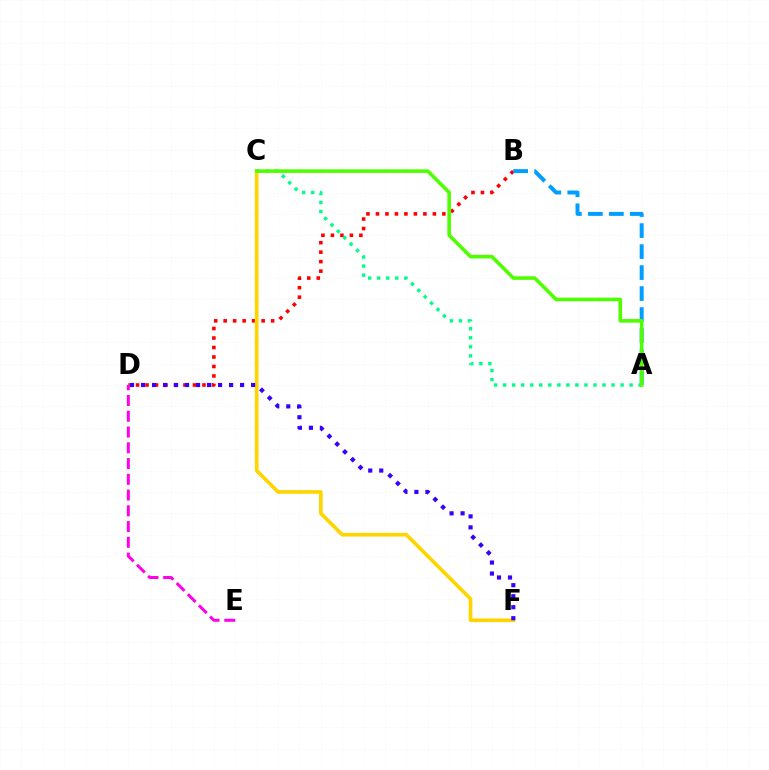{('B', 'D'): [{'color': '#ff0000', 'line_style': 'dotted', 'thickness': 2.58}], ('C', 'F'): [{'color': '#ffd500', 'line_style': 'solid', 'thickness': 2.64}], ('D', 'F'): [{'color': '#3700ff', 'line_style': 'dotted', 'thickness': 2.99}], ('A', 'B'): [{'color': '#009eff', 'line_style': 'dashed', 'thickness': 2.85}], ('A', 'C'): [{'color': '#00ff86', 'line_style': 'dotted', 'thickness': 2.45}, {'color': '#4fff00', 'line_style': 'solid', 'thickness': 2.58}], ('D', 'E'): [{'color': '#ff00ed', 'line_style': 'dashed', 'thickness': 2.14}]}